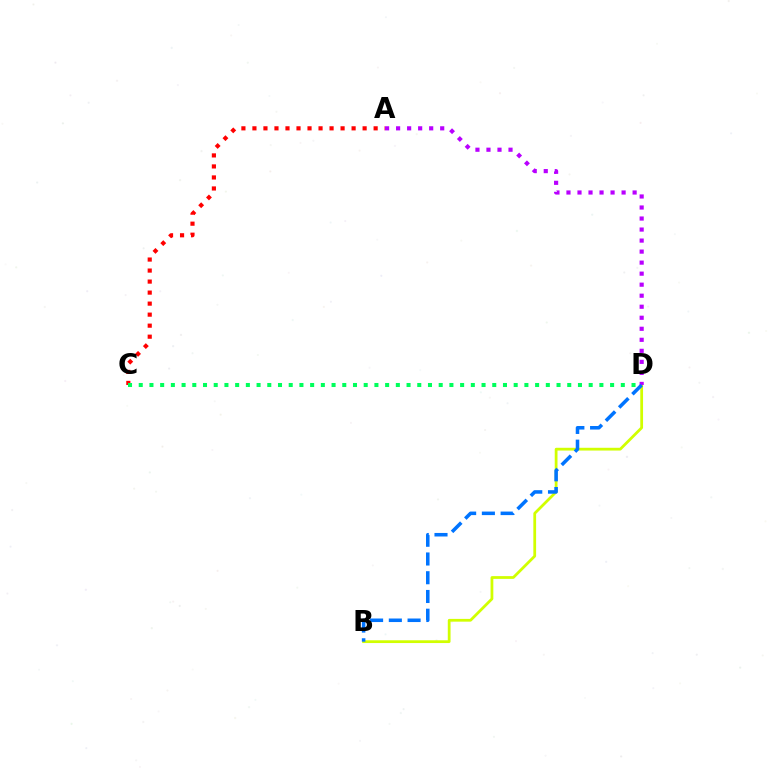{('A', 'C'): [{'color': '#ff0000', 'line_style': 'dotted', 'thickness': 2.99}], ('B', 'D'): [{'color': '#d1ff00', 'line_style': 'solid', 'thickness': 1.99}, {'color': '#0074ff', 'line_style': 'dashed', 'thickness': 2.55}], ('A', 'D'): [{'color': '#b900ff', 'line_style': 'dotted', 'thickness': 3.0}], ('C', 'D'): [{'color': '#00ff5c', 'line_style': 'dotted', 'thickness': 2.91}]}